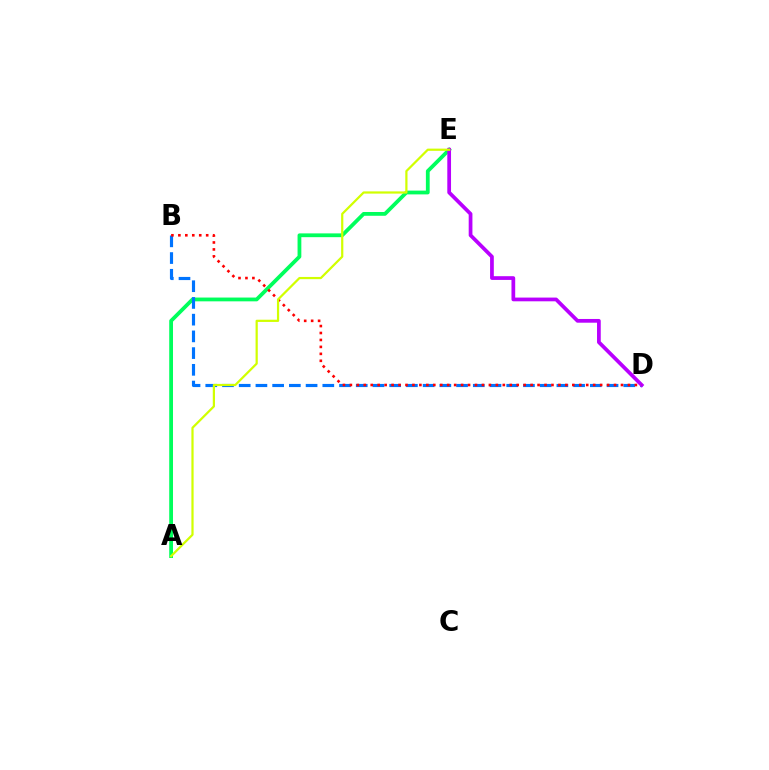{('A', 'E'): [{'color': '#00ff5c', 'line_style': 'solid', 'thickness': 2.72}, {'color': '#d1ff00', 'line_style': 'solid', 'thickness': 1.6}], ('B', 'D'): [{'color': '#0074ff', 'line_style': 'dashed', 'thickness': 2.27}, {'color': '#ff0000', 'line_style': 'dotted', 'thickness': 1.89}], ('D', 'E'): [{'color': '#b900ff', 'line_style': 'solid', 'thickness': 2.69}]}